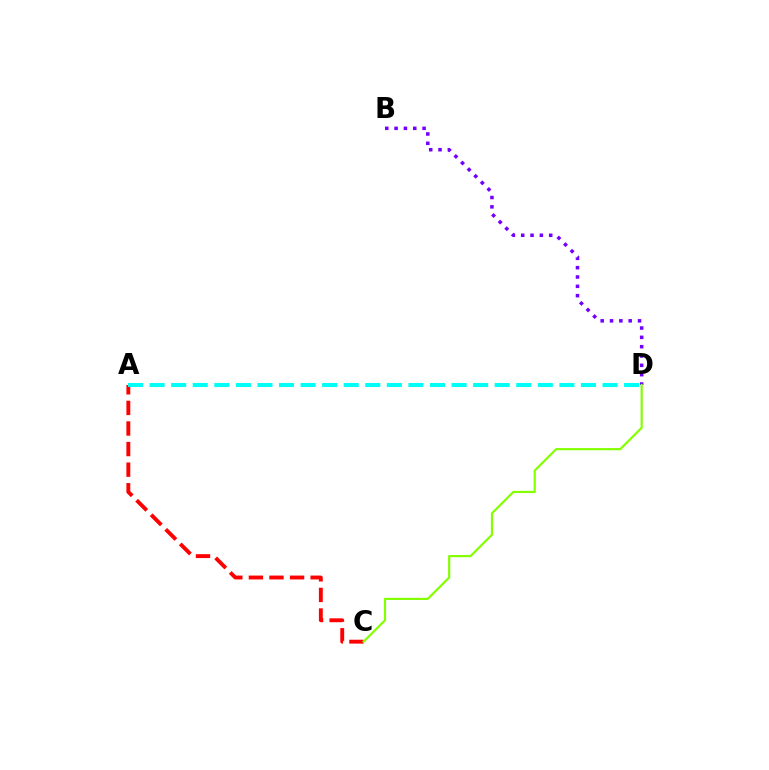{('A', 'C'): [{'color': '#ff0000', 'line_style': 'dashed', 'thickness': 2.8}], ('B', 'D'): [{'color': '#7200ff', 'line_style': 'dotted', 'thickness': 2.54}], ('A', 'D'): [{'color': '#00fff6', 'line_style': 'dashed', 'thickness': 2.93}], ('C', 'D'): [{'color': '#84ff00', 'line_style': 'solid', 'thickness': 1.57}]}